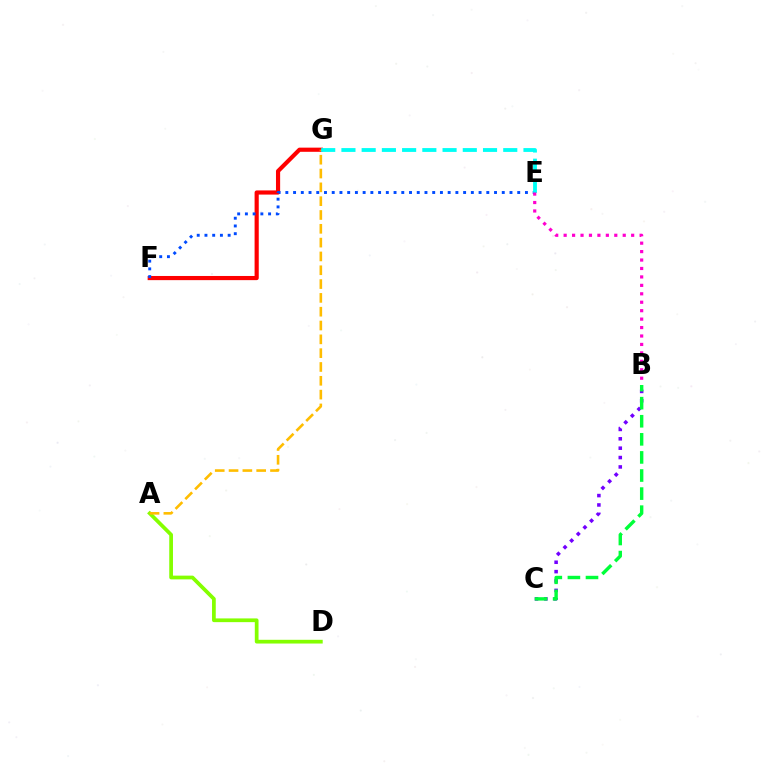{('A', 'D'): [{'color': '#84ff00', 'line_style': 'solid', 'thickness': 2.69}], ('B', 'C'): [{'color': '#7200ff', 'line_style': 'dotted', 'thickness': 2.55}, {'color': '#00ff39', 'line_style': 'dashed', 'thickness': 2.46}], ('F', 'G'): [{'color': '#ff0000', 'line_style': 'solid', 'thickness': 3.0}], ('E', 'F'): [{'color': '#004bff', 'line_style': 'dotted', 'thickness': 2.1}], ('A', 'G'): [{'color': '#ffbd00', 'line_style': 'dashed', 'thickness': 1.88}], ('E', 'G'): [{'color': '#00fff6', 'line_style': 'dashed', 'thickness': 2.75}], ('B', 'E'): [{'color': '#ff00cf', 'line_style': 'dotted', 'thickness': 2.29}]}